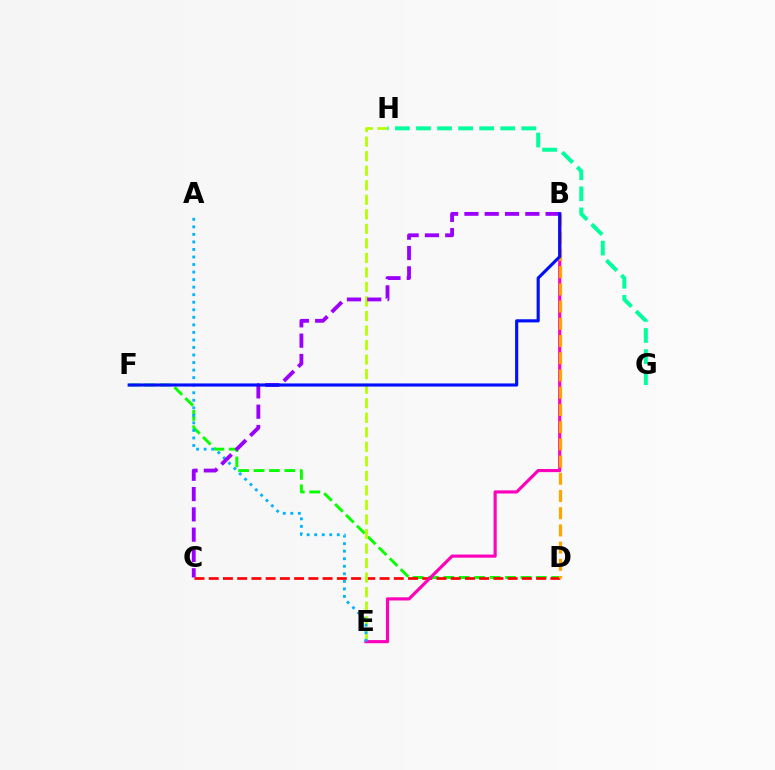{('D', 'F'): [{'color': '#08ff00', 'line_style': 'dashed', 'thickness': 2.09}], ('C', 'D'): [{'color': '#ff0000', 'line_style': 'dashed', 'thickness': 1.93}], ('E', 'H'): [{'color': '#b3ff00', 'line_style': 'dashed', 'thickness': 1.97}], ('B', 'E'): [{'color': '#ff00bd', 'line_style': 'solid', 'thickness': 2.27}], ('B', 'D'): [{'color': '#ffa500', 'line_style': 'dashed', 'thickness': 2.34}], ('A', 'E'): [{'color': '#00b5ff', 'line_style': 'dotted', 'thickness': 2.05}], ('B', 'C'): [{'color': '#9b00ff', 'line_style': 'dashed', 'thickness': 2.76}], ('G', 'H'): [{'color': '#00ff9d', 'line_style': 'dashed', 'thickness': 2.86}], ('B', 'F'): [{'color': '#0010ff', 'line_style': 'solid', 'thickness': 2.25}]}